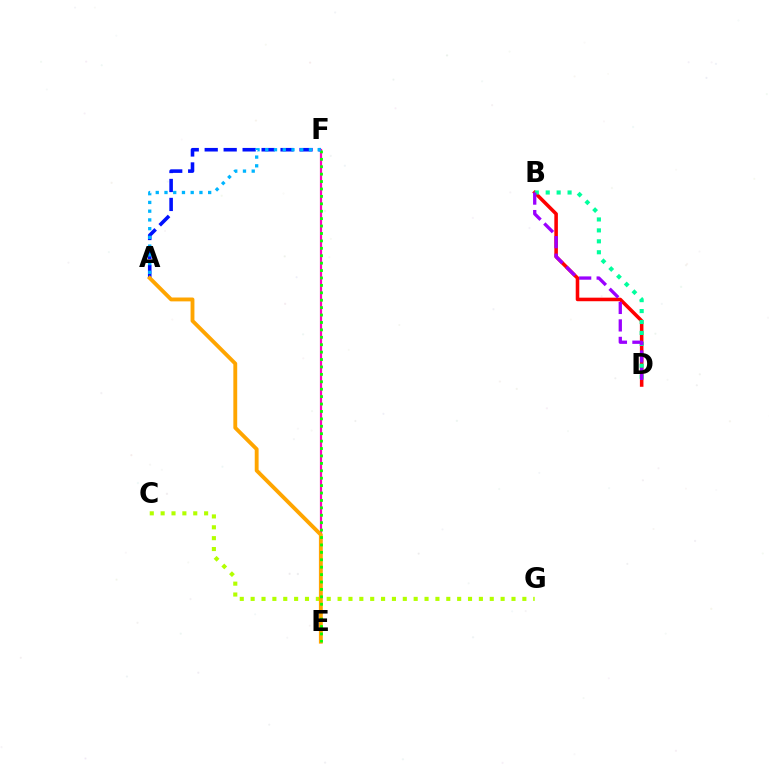{('B', 'D'): [{'color': '#ff0000', 'line_style': 'solid', 'thickness': 2.56}, {'color': '#00ff9d', 'line_style': 'dotted', 'thickness': 2.97}, {'color': '#9b00ff', 'line_style': 'dashed', 'thickness': 2.37}], ('A', 'F'): [{'color': '#0010ff', 'line_style': 'dashed', 'thickness': 2.58}, {'color': '#00b5ff', 'line_style': 'dotted', 'thickness': 2.37}], ('E', 'F'): [{'color': '#ff00bd', 'line_style': 'solid', 'thickness': 1.59}, {'color': '#08ff00', 'line_style': 'dotted', 'thickness': 2.01}], ('C', 'G'): [{'color': '#b3ff00', 'line_style': 'dotted', 'thickness': 2.95}], ('A', 'E'): [{'color': '#ffa500', 'line_style': 'solid', 'thickness': 2.78}]}